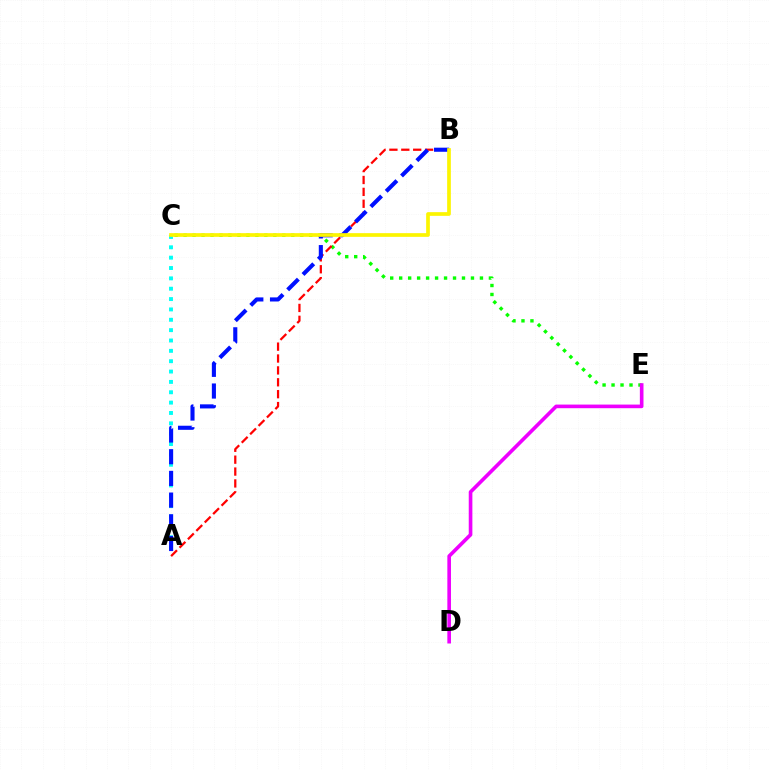{('C', 'E'): [{'color': '#08ff00', 'line_style': 'dotted', 'thickness': 2.44}], ('A', 'B'): [{'color': '#ff0000', 'line_style': 'dashed', 'thickness': 1.61}, {'color': '#0010ff', 'line_style': 'dashed', 'thickness': 2.95}], ('D', 'E'): [{'color': '#ee00ff', 'line_style': 'solid', 'thickness': 2.61}], ('A', 'C'): [{'color': '#00fff6', 'line_style': 'dotted', 'thickness': 2.81}], ('B', 'C'): [{'color': '#fcf500', 'line_style': 'solid', 'thickness': 2.66}]}